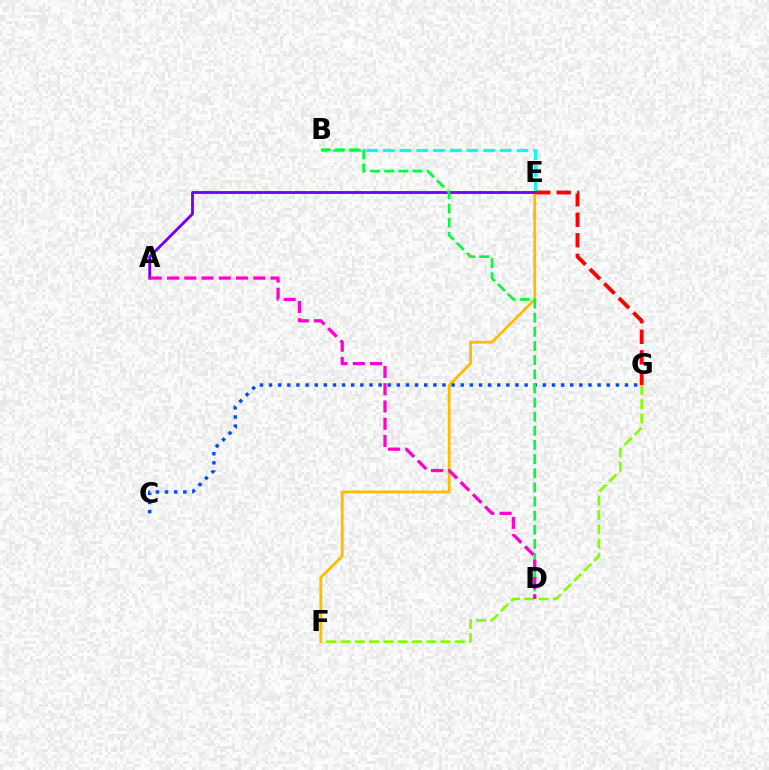{('B', 'E'): [{'color': '#00fff6', 'line_style': 'dashed', 'thickness': 2.27}], ('E', 'F'): [{'color': '#ffbd00', 'line_style': 'solid', 'thickness': 2.03}], ('A', 'E'): [{'color': '#7200ff', 'line_style': 'solid', 'thickness': 2.05}], ('C', 'G'): [{'color': '#004bff', 'line_style': 'dotted', 'thickness': 2.48}], ('B', 'D'): [{'color': '#00ff39', 'line_style': 'dashed', 'thickness': 1.92}], ('F', 'G'): [{'color': '#84ff00', 'line_style': 'dashed', 'thickness': 1.94}], ('E', 'G'): [{'color': '#ff0000', 'line_style': 'dashed', 'thickness': 2.79}], ('A', 'D'): [{'color': '#ff00cf', 'line_style': 'dashed', 'thickness': 2.34}]}